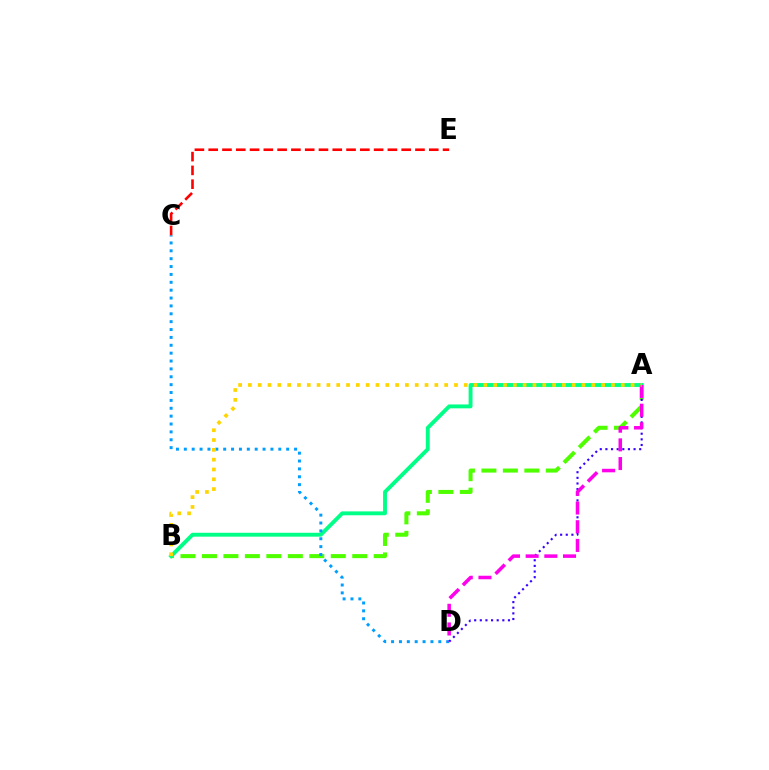{('A', 'B'): [{'color': '#4fff00', 'line_style': 'dashed', 'thickness': 2.92}, {'color': '#00ff86', 'line_style': 'solid', 'thickness': 2.8}, {'color': '#ffd500', 'line_style': 'dotted', 'thickness': 2.67}], ('C', 'D'): [{'color': '#009eff', 'line_style': 'dotted', 'thickness': 2.14}], ('A', 'D'): [{'color': '#3700ff', 'line_style': 'dotted', 'thickness': 1.53}, {'color': '#ff00ed', 'line_style': 'dashed', 'thickness': 2.54}], ('C', 'E'): [{'color': '#ff0000', 'line_style': 'dashed', 'thickness': 1.87}]}